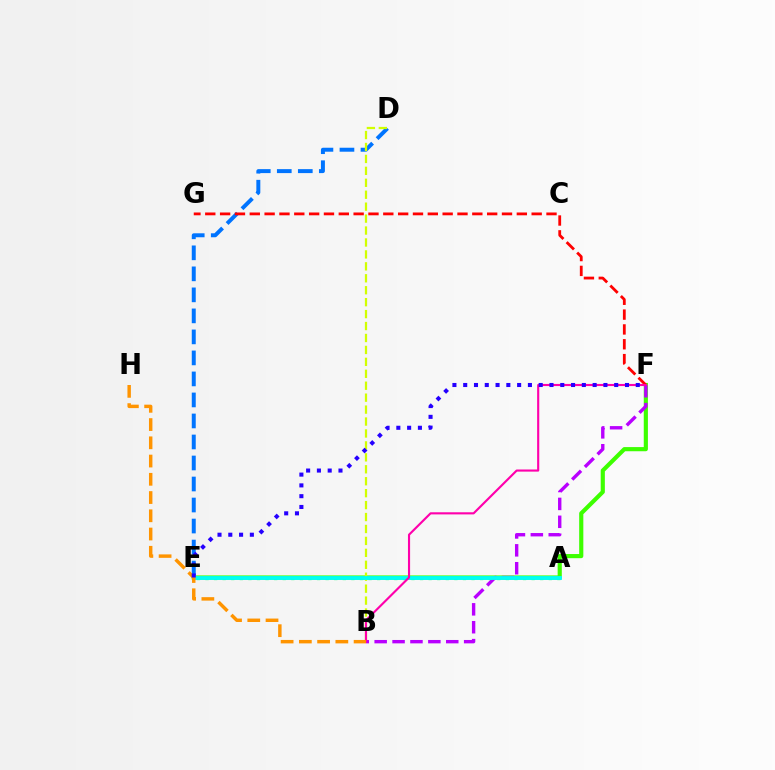{('D', 'E'): [{'color': '#0074ff', 'line_style': 'dashed', 'thickness': 2.85}], ('E', 'F'): [{'color': '#3dff00', 'line_style': 'solid', 'thickness': 2.99}, {'color': '#2500ff', 'line_style': 'dotted', 'thickness': 2.93}], ('B', 'F'): [{'color': '#b900ff', 'line_style': 'dashed', 'thickness': 2.43}, {'color': '#ff00ac', 'line_style': 'solid', 'thickness': 1.53}], ('A', 'E'): [{'color': '#00ff5c', 'line_style': 'dotted', 'thickness': 2.33}, {'color': '#00fff6', 'line_style': 'solid', 'thickness': 2.77}], ('F', 'G'): [{'color': '#ff0000', 'line_style': 'dashed', 'thickness': 2.02}], ('B', 'D'): [{'color': '#d1ff00', 'line_style': 'dashed', 'thickness': 1.62}], ('B', 'H'): [{'color': '#ff9400', 'line_style': 'dashed', 'thickness': 2.48}]}